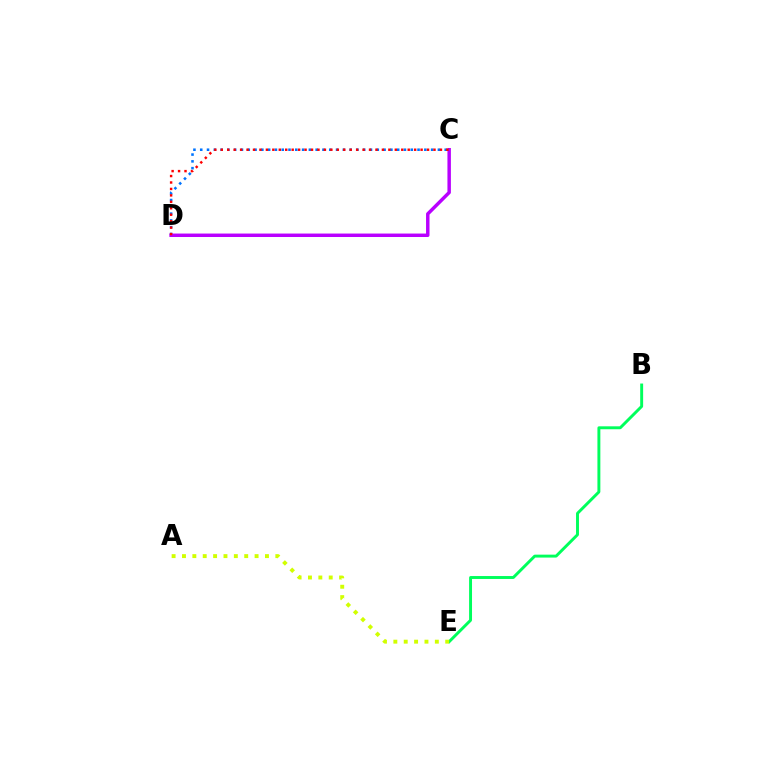{('B', 'E'): [{'color': '#00ff5c', 'line_style': 'solid', 'thickness': 2.11}], ('A', 'E'): [{'color': '#d1ff00', 'line_style': 'dotted', 'thickness': 2.82}], ('C', 'D'): [{'color': '#0074ff', 'line_style': 'dotted', 'thickness': 1.85}, {'color': '#b900ff', 'line_style': 'solid', 'thickness': 2.49}, {'color': '#ff0000', 'line_style': 'dotted', 'thickness': 1.75}]}